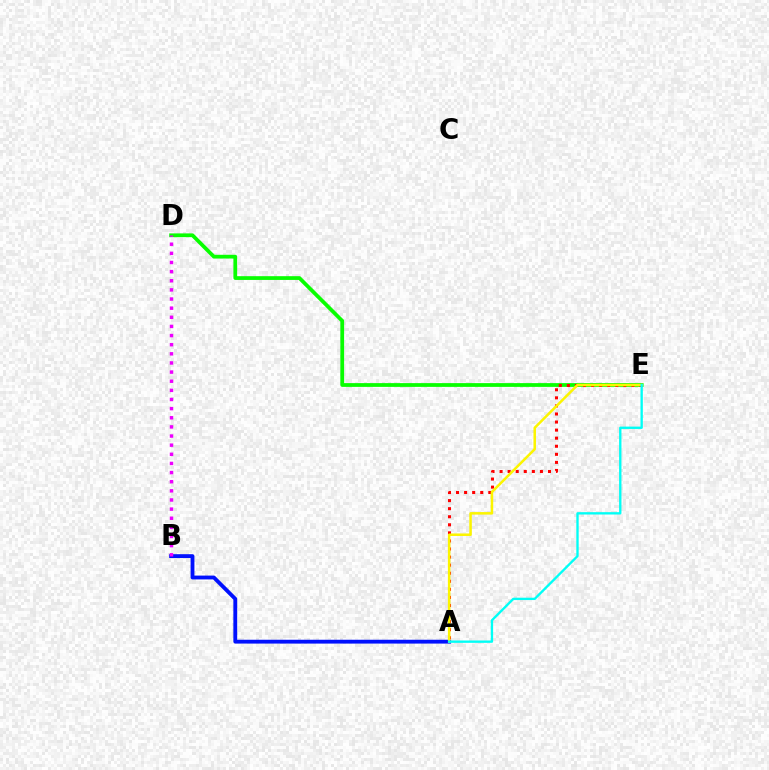{('D', 'E'): [{'color': '#08ff00', 'line_style': 'solid', 'thickness': 2.7}], ('A', 'B'): [{'color': '#0010ff', 'line_style': 'solid', 'thickness': 2.76}], ('A', 'E'): [{'color': '#ff0000', 'line_style': 'dotted', 'thickness': 2.19}, {'color': '#fcf500', 'line_style': 'solid', 'thickness': 1.82}, {'color': '#00fff6', 'line_style': 'solid', 'thickness': 1.69}], ('B', 'D'): [{'color': '#ee00ff', 'line_style': 'dotted', 'thickness': 2.48}]}